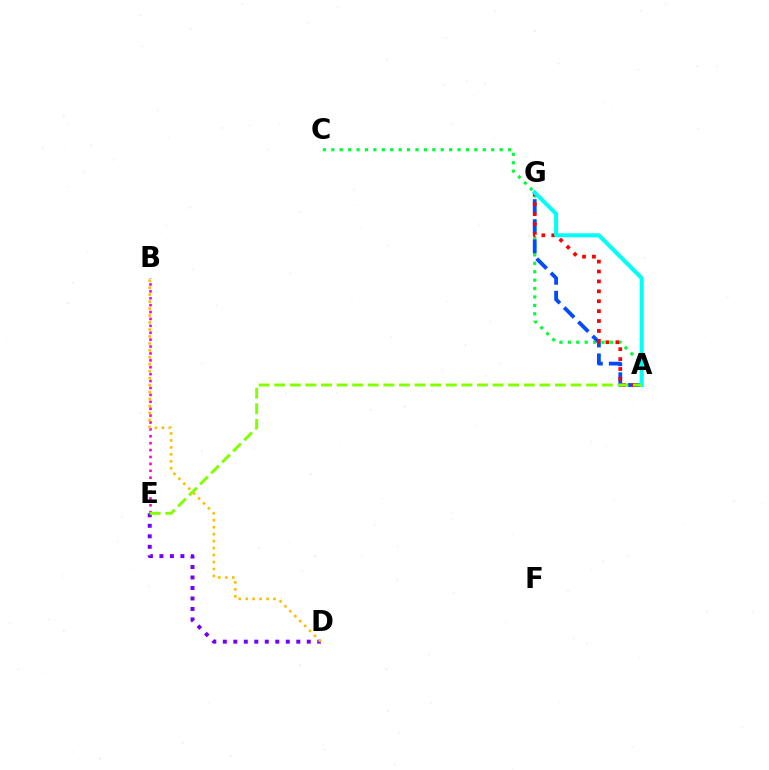{('B', 'E'): [{'color': '#ff00cf', 'line_style': 'dotted', 'thickness': 1.88}], ('D', 'E'): [{'color': '#7200ff', 'line_style': 'dotted', 'thickness': 2.85}], ('B', 'D'): [{'color': '#ffbd00', 'line_style': 'dotted', 'thickness': 1.89}], ('A', 'C'): [{'color': '#00ff39', 'line_style': 'dotted', 'thickness': 2.29}], ('A', 'G'): [{'color': '#004bff', 'line_style': 'dashed', 'thickness': 2.73}, {'color': '#ff0000', 'line_style': 'dotted', 'thickness': 2.69}, {'color': '#00fff6', 'line_style': 'solid', 'thickness': 2.91}], ('A', 'E'): [{'color': '#84ff00', 'line_style': 'dashed', 'thickness': 2.12}]}